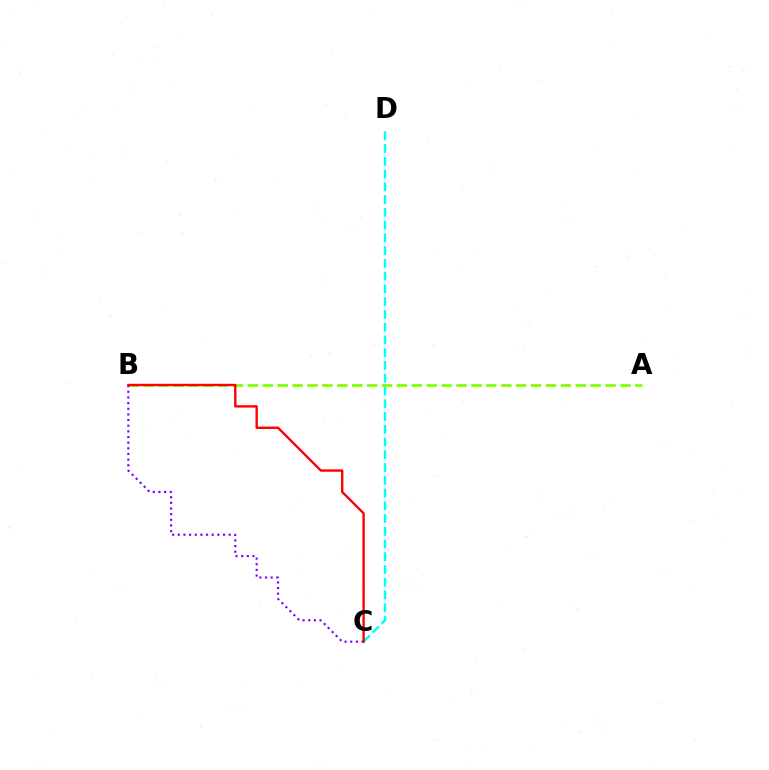{('C', 'D'): [{'color': '#00fff6', 'line_style': 'dashed', 'thickness': 1.73}], ('A', 'B'): [{'color': '#84ff00', 'line_style': 'dashed', 'thickness': 2.02}], ('B', 'C'): [{'color': '#7200ff', 'line_style': 'dotted', 'thickness': 1.54}, {'color': '#ff0000', 'line_style': 'solid', 'thickness': 1.72}]}